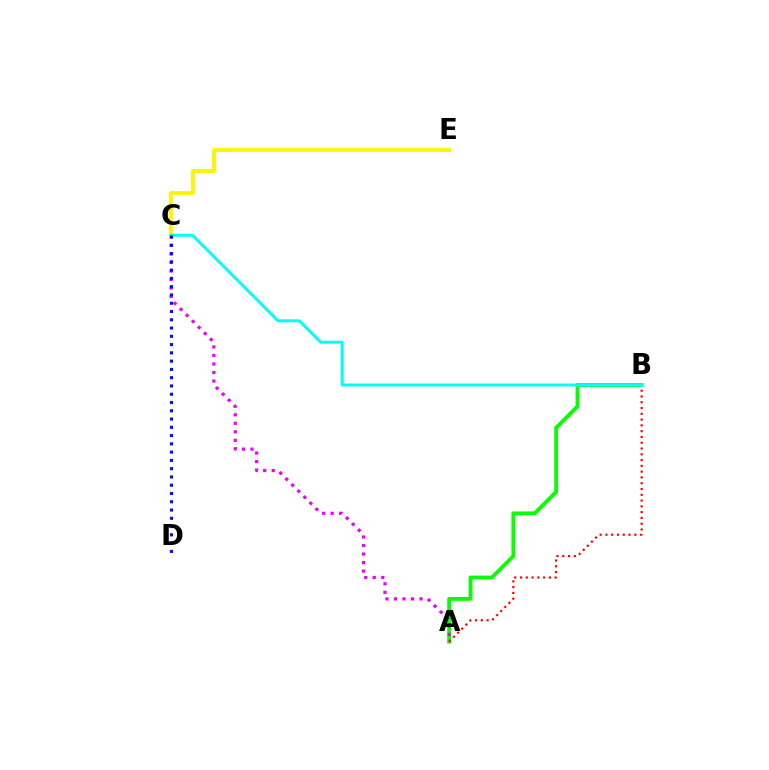{('A', 'B'): [{'color': '#08ff00', 'line_style': 'solid', 'thickness': 2.74}, {'color': '#ff0000', 'line_style': 'dotted', 'thickness': 1.57}], ('A', 'C'): [{'color': '#ee00ff', 'line_style': 'dotted', 'thickness': 2.31}], ('C', 'E'): [{'color': '#fcf500', 'line_style': 'solid', 'thickness': 2.75}], ('B', 'C'): [{'color': '#00fff6', 'line_style': 'solid', 'thickness': 2.13}], ('C', 'D'): [{'color': '#0010ff', 'line_style': 'dotted', 'thickness': 2.25}]}